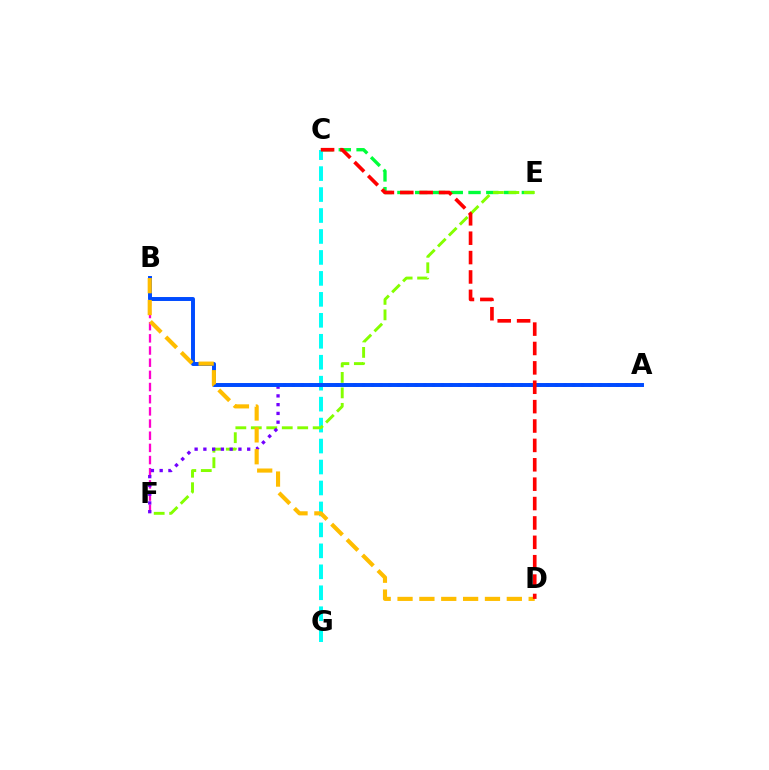{('C', 'E'): [{'color': '#00ff39', 'line_style': 'dashed', 'thickness': 2.41}], ('B', 'F'): [{'color': '#ff00cf', 'line_style': 'dashed', 'thickness': 1.65}], ('C', 'G'): [{'color': '#00fff6', 'line_style': 'dashed', 'thickness': 2.85}], ('E', 'F'): [{'color': '#84ff00', 'line_style': 'dashed', 'thickness': 2.1}], ('A', 'F'): [{'color': '#7200ff', 'line_style': 'dotted', 'thickness': 2.38}], ('A', 'B'): [{'color': '#004bff', 'line_style': 'solid', 'thickness': 2.84}], ('B', 'D'): [{'color': '#ffbd00', 'line_style': 'dashed', 'thickness': 2.97}], ('C', 'D'): [{'color': '#ff0000', 'line_style': 'dashed', 'thickness': 2.63}]}